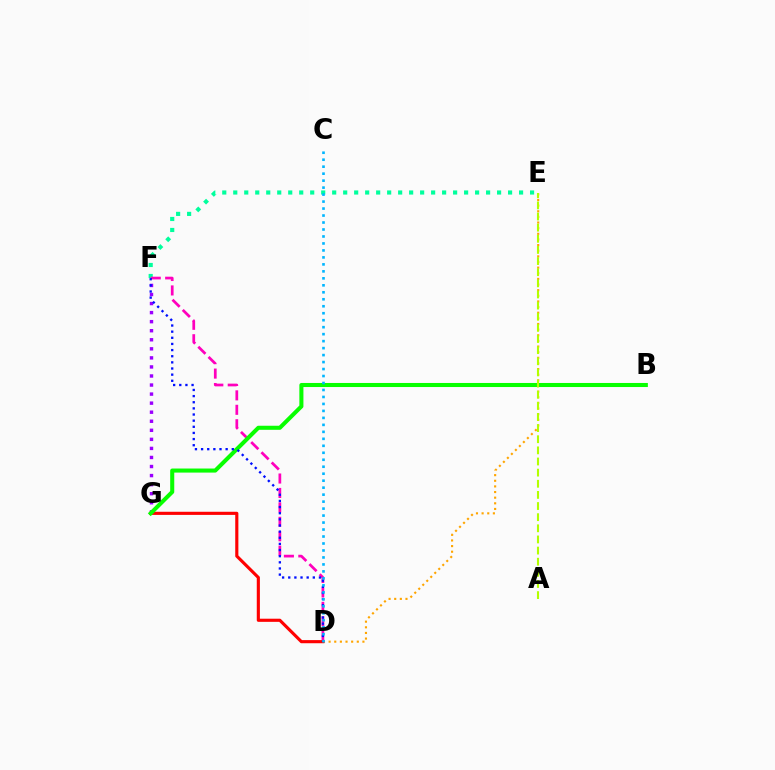{('E', 'F'): [{'color': '#00ff9d', 'line_style': 'dotted', 'thickness': 2.99}], ('D', 'F'): [{'color': '#ff00bd', 'line_style': 'dashed', 'thickness': 1.96}, {'color': '#0010ff', 'line_style': 'dotted', 'thickness': 1.67}], ('D', 'E'): [{'color': '#ffa500', 'line_style': 'dotted', 'thickness': 1.53}], ('F', 'G'): [{'color': '#9b00ff', 'line_style': 'dotted', 'thickness': 2.46}], ('D', 'G'): [{'color': '#ff0000', 'line_style': 'solid', 'thickness': 2.25}], ('B', 'G'): [{'color': '#08ff00', 'line_style': 'solid', 'thickness': 2.93}], ('A', 'E'): [{'color': '#b3ff00', 'line_style': 'dashed', 'thickness': 1.51}], ('C', 'D'): [{'color': '#00b5ff', 'line_style': 'dotted', 'thickness': 1.9}]}